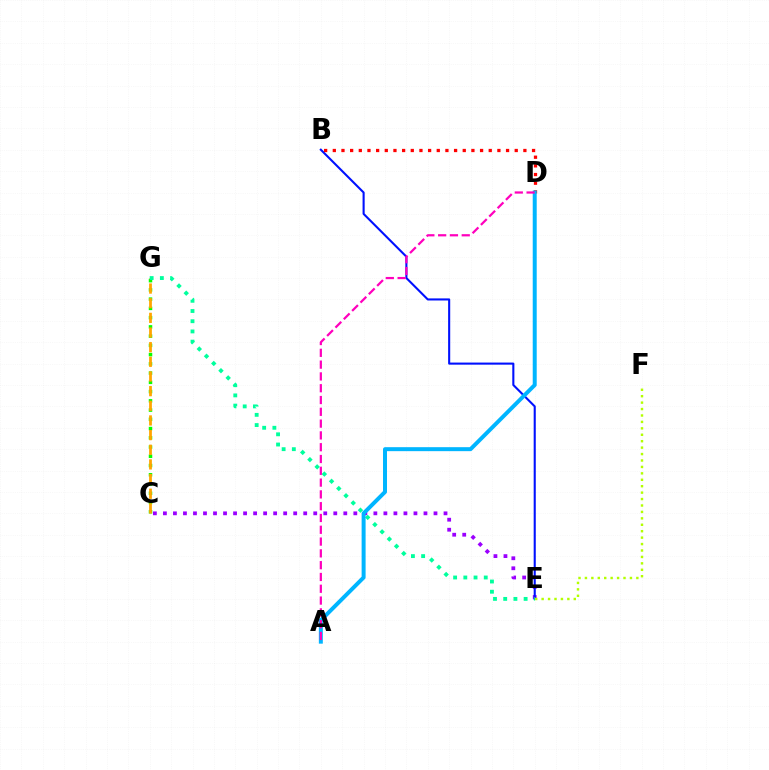{('C', 'E'): [{'color': '#9b00ff', 'line_style': 'dotted', 'thickness': 2.72}], ('B', 'E'): [{'color': '#0010ff', 'line_style': 'solid', 'thickness': 1.51}], ('C', 'G'): [{'color': '#08ff00', 'line_style': 'dotted', 'thickness': 2.51}, {'color': '#ffa500', 'line_style': 'dashed', 'thickness': 1.99}], ('B', 'D'): [{'color': '#ff0000', 'line_style': 'dotted', 'thickness': 2.35}], ('E', 'G'): [{'color': '#00ff9d', 'line_style': 'dotted', 'thickness': 2.77}], ('A', 'D'): [{'color': '#00b5ff', 'line_style': 'solid', 'thickness': 2.87}, {'color': '#ff00bd', 'line_style': 'dashed', 'thickness': 1.6}], ('E', 'F'): [{'color': '#b3ff00', 'line_style': 'dotted', 'thickness': 1.75}]}